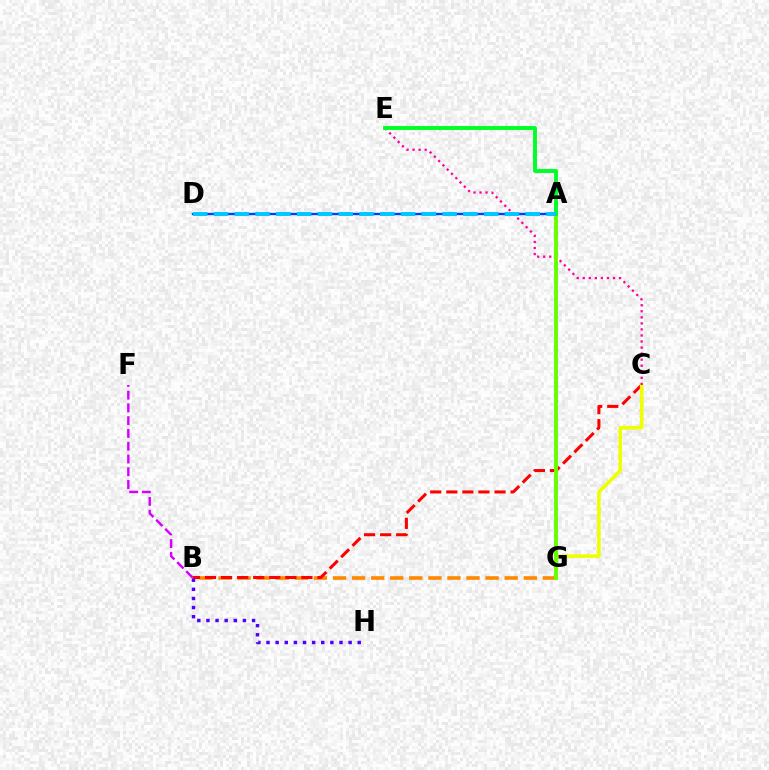{('B', 'G'): [{'color': '#ff8800', 'line_style': 'dashed', 'thickness': 2.59}], ('B', 'C'): [{'color': '#ff0000', 'line_style': 'dashed', 'thickness': 2.18}], ('C', 'G'): [{'color': '#eeff00', 'line_style': 'solid', 'thickness': 2.61}], ('B', 'F'): [{'color': '#d600ff', 'line_style': 'dashed', 'thickness': 1.73}], ('C', 'E'): [{'color': '#ff00a0', 'line_style': 'dotted', 'thickness': 1.64}], ('A', 'G'): [{'color': '#00ffaf', 'line_style': 'solid', 'thickness': 1.5}, {'color': '#66ff00', 'line_style': 'solid', 'thickness': 2.81}], ('A', 'D'): [{'color': '#003fff', 'line_style': 'solid', 'thickness': 1.68}, {'color': '#00c7ff', 'line_style': 'dashed', 'thickness': 2.82}], ('A', 'E'): [{'color': '#00ff27', 'line_style': 'solid', 'thickness': 2.81}], ('B', 'H'): [{'color': '#4f00ff', 'line_style': 'dotted', 'thickness': 2.48}]}